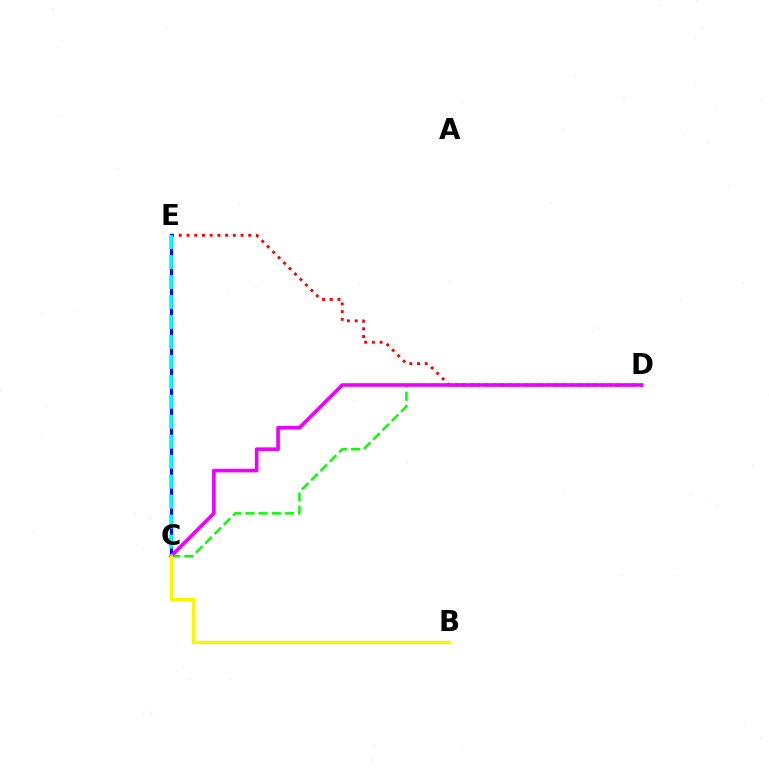{('D', 'E'): [{'color': '#ff0000', 'line_style': 'dotted', 'thickness': 2.1}], ('C', 'E'): [{'color': '#0010ff', 'line_style': 'solid', 'thickness': 2.28}, {'color': '#00fff6', 'line_style': 'dashed', 'thickness': 2.71}], ('C', 'D'): [{'color': '#08ff00', 'line_style': 'dashed', 'thickness': 1.79}, {'color': '#ee00ff', 'line_style': 'solid', 'thickness': 2.61}], ('B', 'C'): [{'color': '#fcf500', 'line_style': 'solid', 'thickness': 2.43}]}